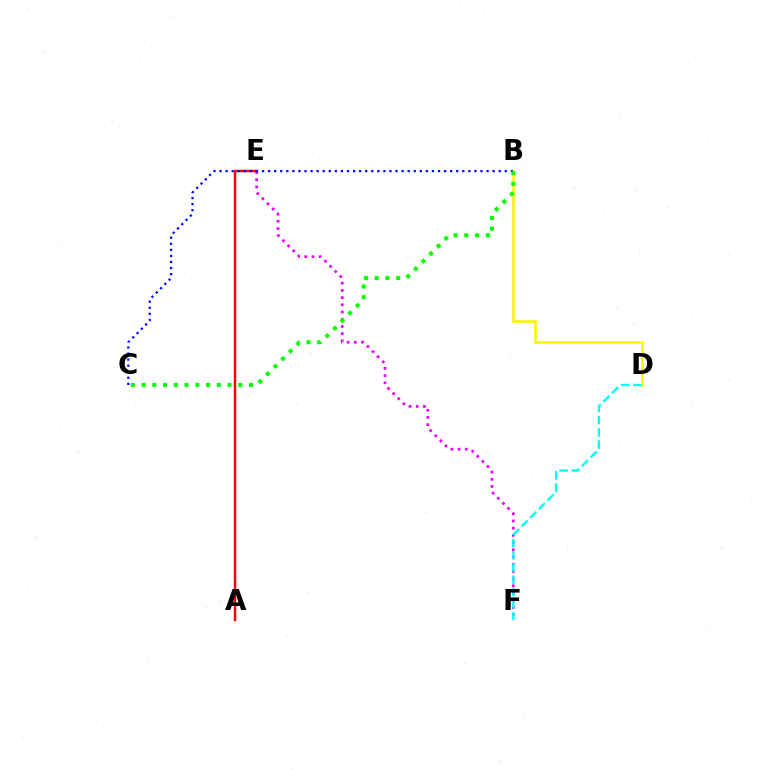{('A', 'E'): [{'color': '#ff0000', 'line_style': 'solid', 'thickness': 1.76}], ('B', 'D'): [{'color': '#fcf500', 'line_style': 'solid', 'thickness': 1.9}], ('E', 'F'): [{'color': '#ee00ff', 'line_style': 'dotted', 'thickness': 1.96}], ('D', 'F'): [{'color': '#00fff6', 'line_style': 'dashed', 'thickness': 1.66}], ('B', 'C'): [{'color': '#0010ff', 'line_style': 'dotted', 'thickness': 1.65}, {'color': '#08ff00', 'line_style': 'dotted', 'thickness': 2.92}]}